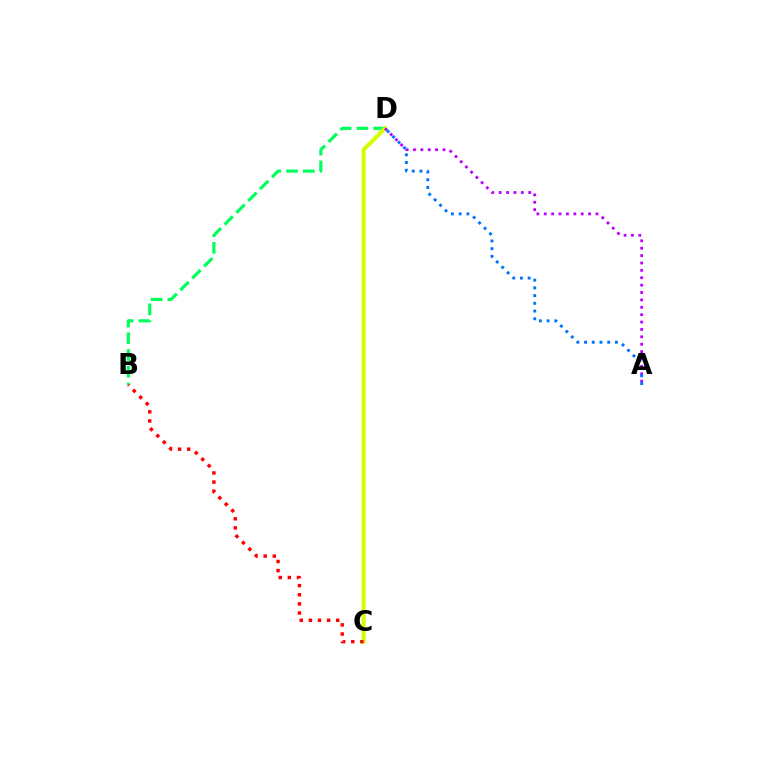{('B', 'D'): [{'color': '#00ff5c', 'line_style': 'dashed', 'thickness': 2.28}], ('C', 'D'): [{'color': '#d1ff00', 'line_style': 'solid', 'thickness': 2.89}], ('A', 'D'): [{'color': '#b900ff', 'line_style': 'dotted', 'thickness': 2.01}, {'color': '#0074ff', 'line_style': 'dotted', 'thickness': 2.1}], ('B', 'C'): [{'color': '#ff0000', 'line_style': 'dotted', 'thickness': 2.48}]}